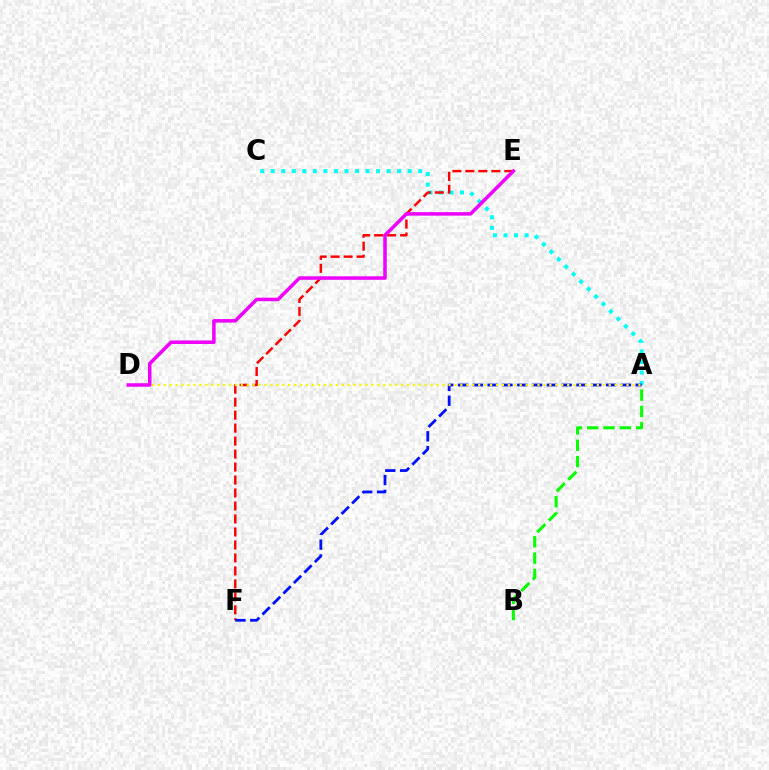{('A', 'C'): [{'color': '#00fff6', 'line_style': 'dotted', 'thickness': 2.86}], ('E', 'F'): [{'color': '#ff0000', 'line_style': 'dashed', 'thickness': 1.76}], ('A', 'B'): [{'color': '#08ff00', 'line_style': 'dashed', 'thickness': 2.22}], ('A', 'F'): [{'color': '#0010ff', 'line_style': 'dashed', 'thickness': 2.01}], ('A', 'D'): [{'color': '#fcf500', 'line_style': 'dotted', 'thickness': 1.61}], ('D', 'E'): [{'color': '#ee00ff', 'line_style': 'solid', 'thickness': 2.53}]}